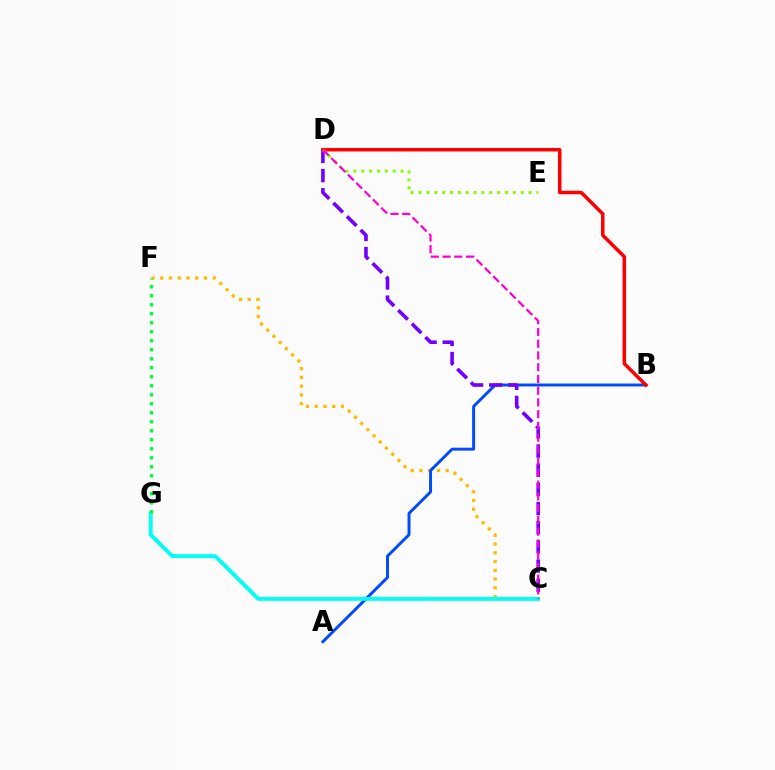{('C', 'F'): [{'color': '#ffbd00', 'line_style': 'dotted', 'thickness': 2.38}], ('A', 'B'): [{'color': '#004bff', 'line_style': 'solid', 'thickness': 2.12}], ('C', 'D'): [{'color': '#7200ff', 'line_style': 'dashed', 'thickness': 2.61}, {'color': '#ff00cf', 'line_style': 'dashed', 'thickness': 1.6}], ('B', 'D'): [{'color': '#ff0000', 'line_style': 'solid', 'thickness': 2.53}], ('C', 'G'): [{'color': '#00fff6', 'line_style': 'solid', 'thickness': 2.82}], ('D', 'E'): [{'color': '#84ff00', 'line_style': 'dotted', 'thickness': 2.14}], ('F', 'G'): [{'color': '#00ff39', 'line_style': 'dotted', 'thickness': 2.45}]}